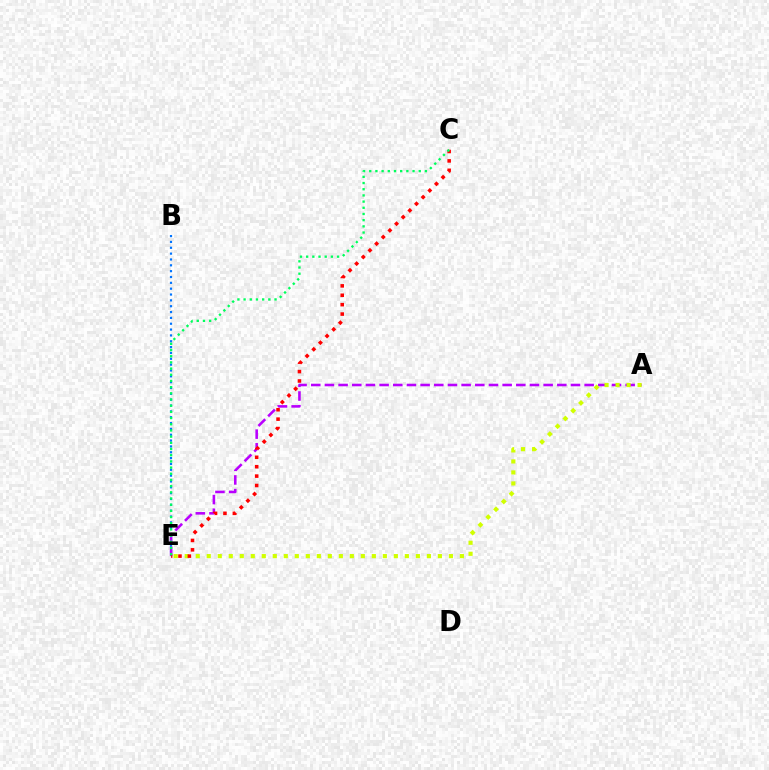{('B', 'E'): [{'color': '#0074ff', 'line_style': 'dotted', 'thickness': 1.59}], ('A', 'E'): [{'color': '#b900ff', 'line_style': 'dashed', 'thickness': 1.86}, {'color': '#d1ff00', 'line_style': 'dotted', 'thickness': 2.99}], ('C', 'E'): [{'color': '#ff0000', 'line_style': 'dotted', 'thickness': 2.55}, {'color': '#00ff5c', 'line_style': 'dotted', 'thickness': 1.68}]}